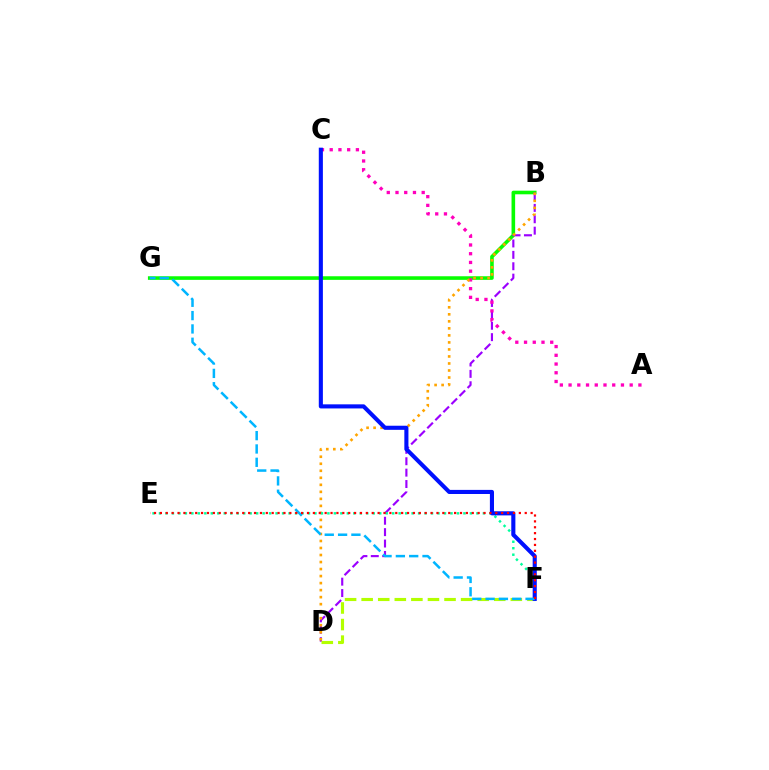{('B', 'G'): [{'color': '#08ff00', 'line_style': 'solid', 'thickness': 2.59}], ('B', 'D'): [{'color': '#9b00ff', 'line_style': 'dashed', 'thickness': 1.55}, {'color': '#ffa500', 'line_style': 'dotted', 'thickness': 1.91}], ('A', 'C'): [{'color': '#ff00bd', 'line_style': 'dotted', 'thickness': 2.37}], ('D', 'F'): [{'color': '#b3ff00', 'line_style': 'dashed', 'thickness': 2.25}], ('E', 'F'): [{'color': '#00ff9d', 'line_style': 'dotted', 'thickness': 1.76}, {'color': '#ff0000', 'line_style': 'dotted', 'thickness': 1.6}], ('C', 'F'): [{'color': '#0010ff', 'line_style': 'solid', 'thickness': 2.95}], ('F', 'G'): [{'color': '#00b5ff', 'line_style': 'dashed', 'thickness': 1.81}]}